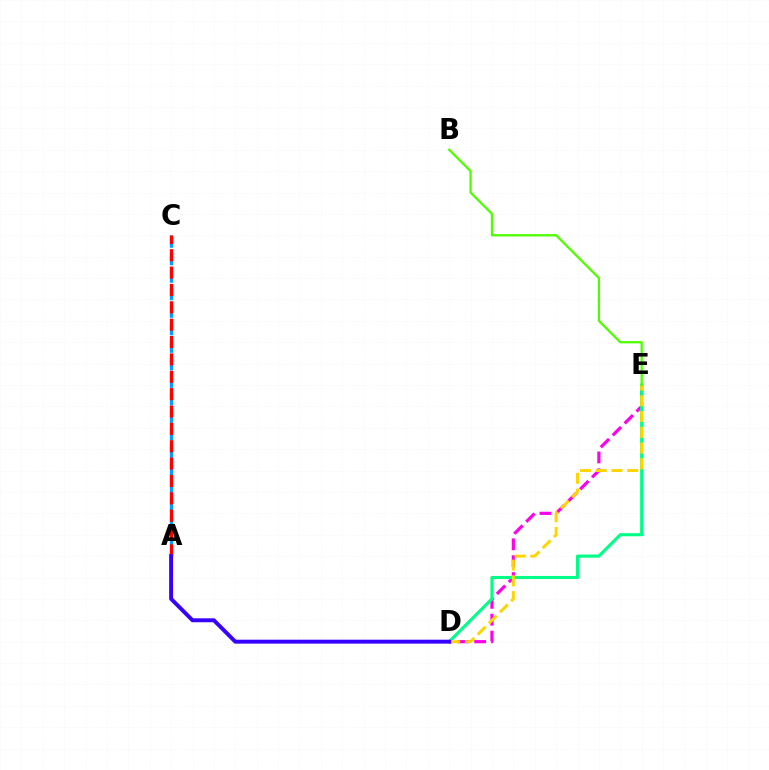{('D', 'E'): [{'color': '#ff00ed', 'line_style': 'dashed', 'thickness': 2.29}, {'color': '#00ff86', 'line_style': 'solid', 'thickness': 2.23}, {'color': '#ffd500', 'line_style': 'dashed', 'thickness': 2.14}], ('A', 'C'): [{'color': '#009eff', 'line_style': 'dashed', 'thickness': 2.38}, {'color': '#ff0000', 'line_style': 'dashed', 'thickness': 2.36}], ('A', 'D'): [{'color': '#3700ff', 'line_style': 'solid', 'thickness': 2.83}], ('B', 'E'): [{'color': '#4fff00', 'line_style': 'solid', 'thickness': 1.65}]}